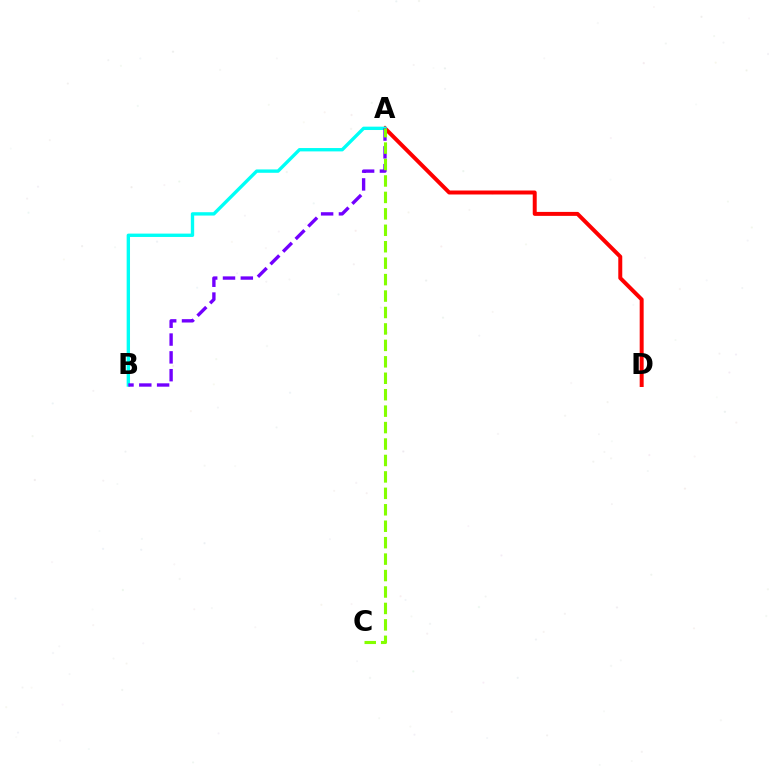{('A', 'D'): [{'color': '#ff0000', 'line_style': 'solid', 'thickness': 2.86}], ('A', 'B'): [{'color': '#00fff6', 'line_style': 'solid', 'thickness': 2.42}, {'color': '#7200ff', 'line_style': 'dashed', 'thickness': 2.42}], ('A', 'C'): [{'color': '#84ff00', 'line_style': 'dashed', 'thickness': 2.23}]}